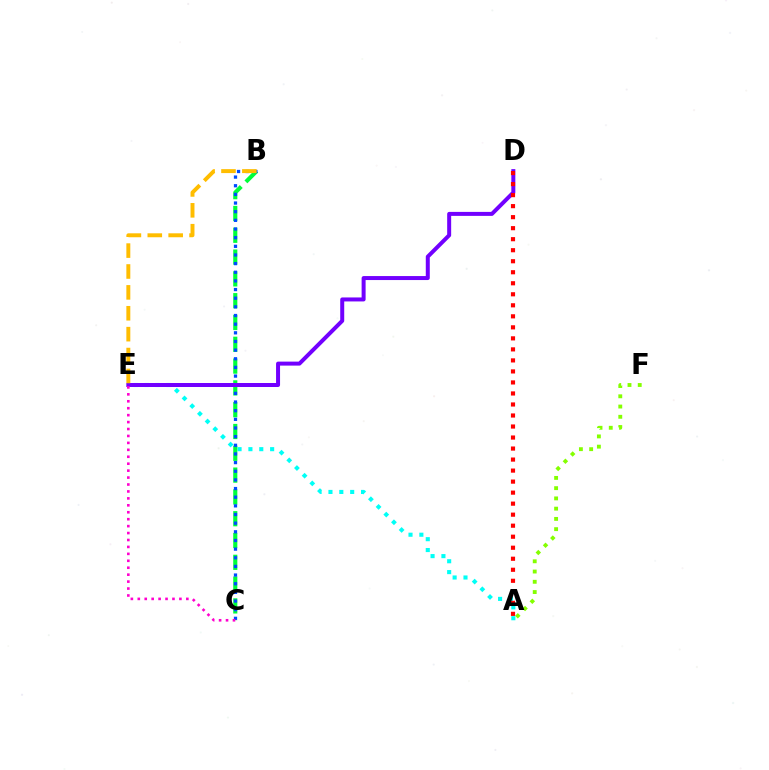{('A', 'E'): [{'color': '#00fff6', 'line_style': 'dotted', 'thickness': 2.95}], ('B', 'C'): [{'color': '#00ff39', 'line_style': 'dashed', 'thickness': 2.96}, {'color': '#004bff', 'line_style': 'dotted', 'thickness': 2.35}], ('D', 'E'): [{'color': '#7200ff', 'line_style': 'solid', 'thickness': 2.87}], ('C', 'E'): [{'color': '#ff00cf', 'line_style': 'dotted', 'thickness': 1.88}], ('A', 'D'): [{'color': '#ff0000', 'line_style': 'dotted', 'thickness': 2.99}], ('A', 'F'): [{'color': '#84ff00', 'line_style': 'dotted', 'thickness': 2.78}], ('B', 'E'): [{'color': '#ffbd00', 'line_style': 'dashed', 'thickness': 2.84}]}